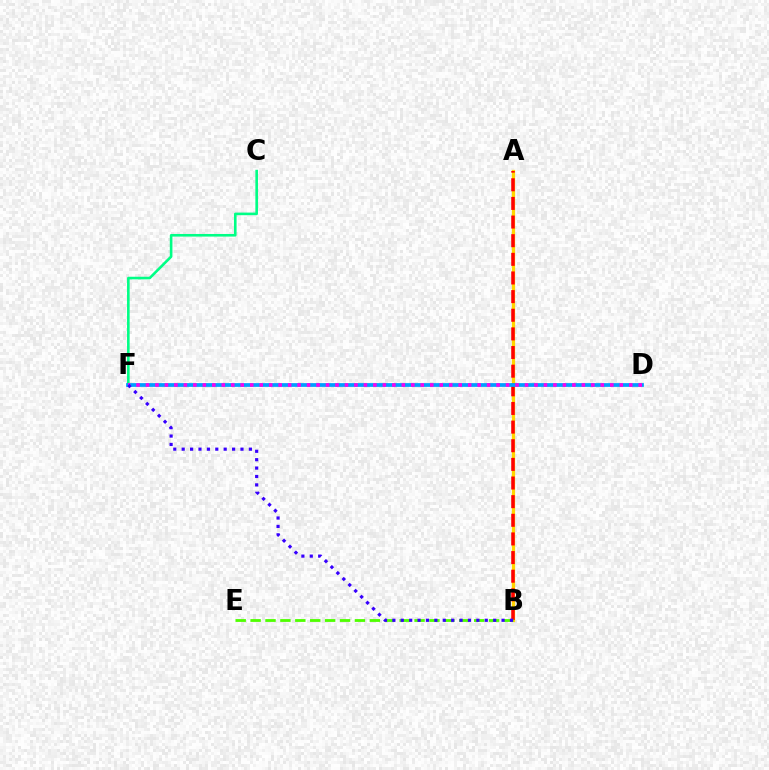{('A', 'B'): [{'color': '#ffd500', 'line_style': 'solid', 'thickness': 2.33}, {'color': '#ff0000', 'line_style': 'dashed', 'thickness': 2.53}], ('C', 'F'): [{'color': '#00ff86', 'line_style': 'solid', 'thickness': 1.88}], ('D', 'F'): [{'color': '#009eff', 'line_style': 'solid', 'thickness': 2.69}, {'color': '#ff00ed', 'line_style': 'dotted', 'thickness': 2.57}], ('B', 'E'): [{'color': '#4fff00', 'line_style': 'dashed', 'thickness': 2.02}], ('B', 'F'): [{'color': '#3700ff', 'line_style': 'dotted', 'thickness': 2.28}]}